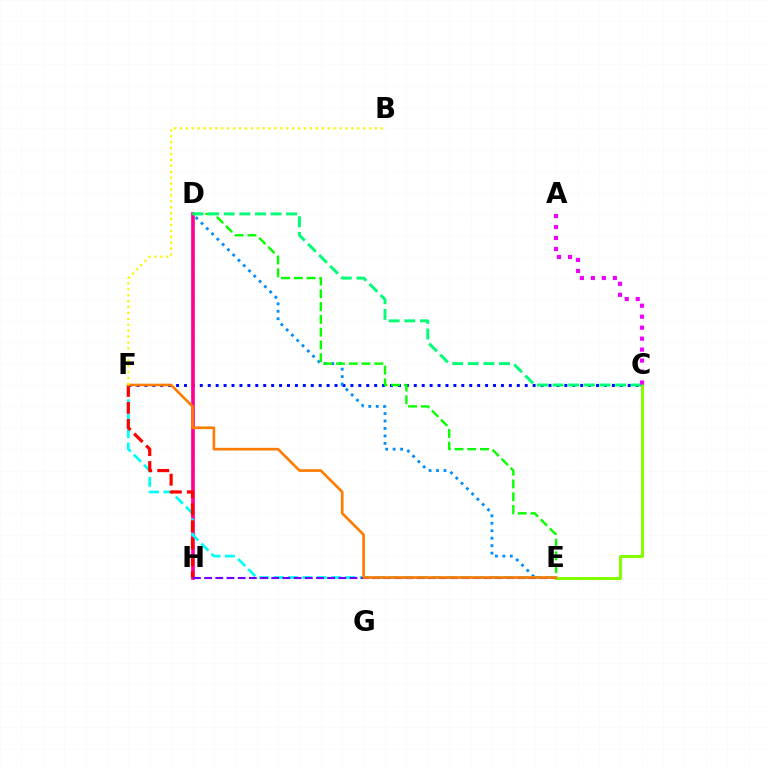{('C', 'E'): [{'color': '#84ff00', 'line_style': 'solid', 'thickness': 2.18}], ('C', 'F'): [{'color': '#0010ff', 'line_style': 'dotted', 'thickness': 2.15}], ('D', 'E'): [{'color': '#008cff', 'line_style': 'dotted', 'thickness': 2.03}, {'color': '#08ff00', 'line_style': 'dashed', 'thickness': 1.73}], ('D', 'H'): [{'color': '#ff0094', 'line_style': 'solid', 'thickness': 2.64}], ('E', 'F'): [{'color': '#00fff6', 'line_style': 'dashed', 'thickness': 1.95}, {'color': '#ff7c00', 'line_style': 'solid', 'thickness': 1.91}], ('F', 'H'): [{'color': '#ff0000', 'line_style': 'dashed', 'thickness': 2.31}], ('C', 'D'): [{'color': '#00ff74', 'line_style': 'dashed', 'thickness': 2.12}], ('E', 'H'): [{'color': '#7200ff', 'line_style': 'dashed', 'thickness': 1.52}], ('B', 'F'): [{'color': '#fcf500', 'line_style': 'dotted', 'thickness': 1.61}], ('A', 'C'): [{'color': '#ee00ff', 'line_style': 'dotted', 'thickness': 2.98}]}